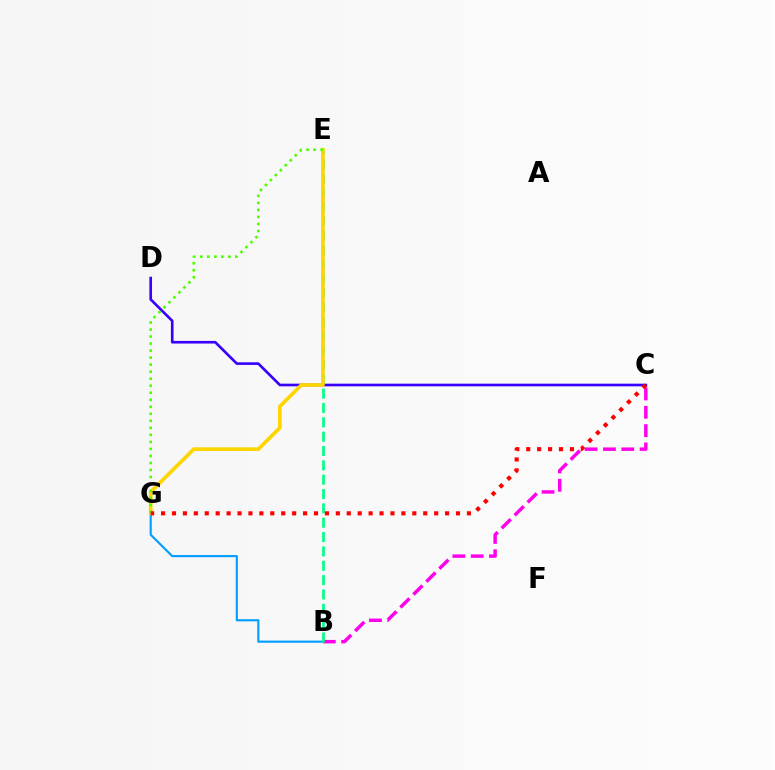{('C', 'D'): [{'color': '#3700ff', 'line_style': 'solid', 'thickness': 1.91}], ('B', 'G'): [{'color': '#009eff', 'line_style': 'solid', 'thickness': 1.54}], ('B', 'C'): [{'color': '#ff00ed', 'line_style': 'dashed', 'thickness': 2.49}], ('B', 'E'): [{'color': '#00ff86', 'line_style': 'dashed', 'thickness': 1.95}], ('E', 'G'): [{'color': '#ffd500', 'line_style': 'solid', 'thickness': 2.66}, {'color': '#4fff00', 'line_style': 'dotted', 'thickness': 1.91}], ('C', 'G'): [{'color': '#ff0000', 'line_style': 'dotted', 'thickness': 2.97}]}